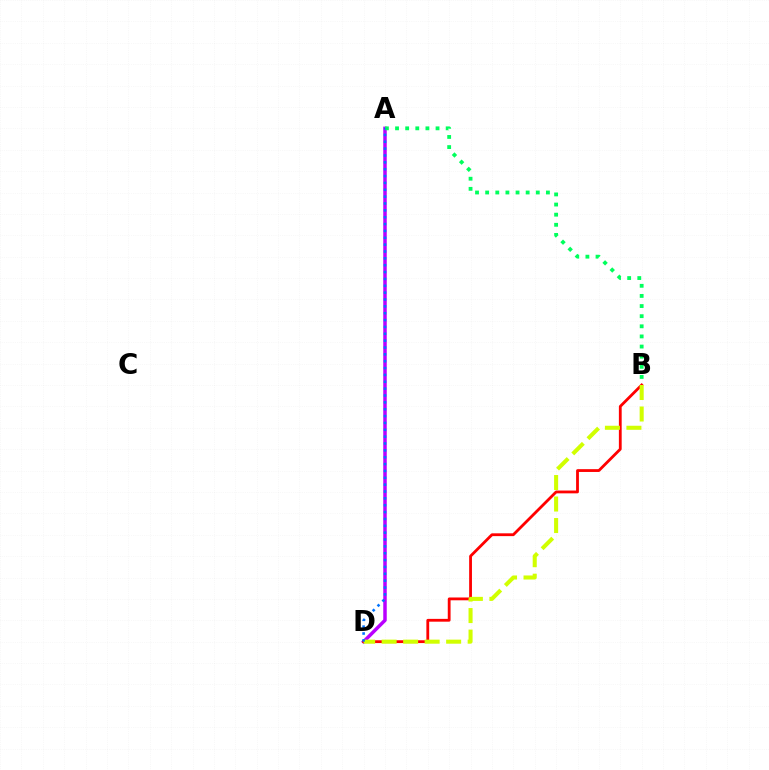{('A', 'D'): [{'color': '#b900ff', 'line_style': 'solid', 'thickness': 2.51}, {'color': '#0074ff', 'line_style': 'dotted', 'thickness': 1.86}], ('A', 'B'): [{'color': '#00ff5c', 'line_style': 'dotted', 'thickness': 2.75}], ('B', 'D'): [{'color': '#ff0000', 'line_style': 'solid', 'thickness': 2.02}, {'color': '#d1ff00', 'line_style': 'dashed', 'thickness': 2.92}]}